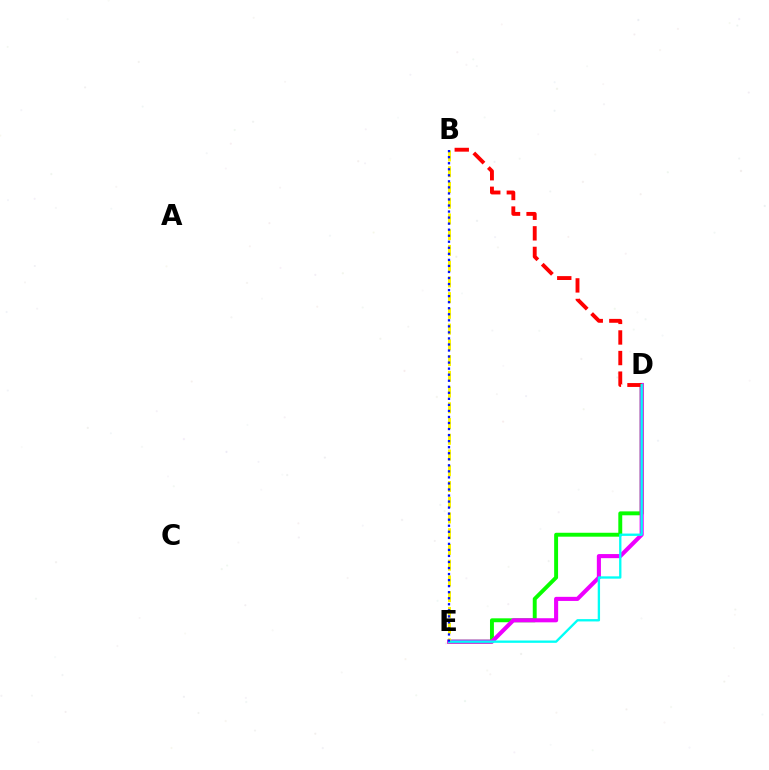{('D', 'E'): [{'color': '#08ff00', 'line_style': 'solid', 'thickness': 2.82}, {'color': '#ee00ff', 'line_style': 'solid', 'thickness': 2.95}, {'color': '#00fff6', 'line_style': 'solid', 'thickness': 1.68}], ('B', 'D'): [{'color': '#ff0000', 'line_style': 'dashed', 'thickness': 2.8}], ('B', 'E'): [{'color': '#fcf500', 'line_style': 'dashed', 'thickness': 2.14}, {'color': '#0010ff', 'line_style': 'dotted', 'thickness': 1.64}]}